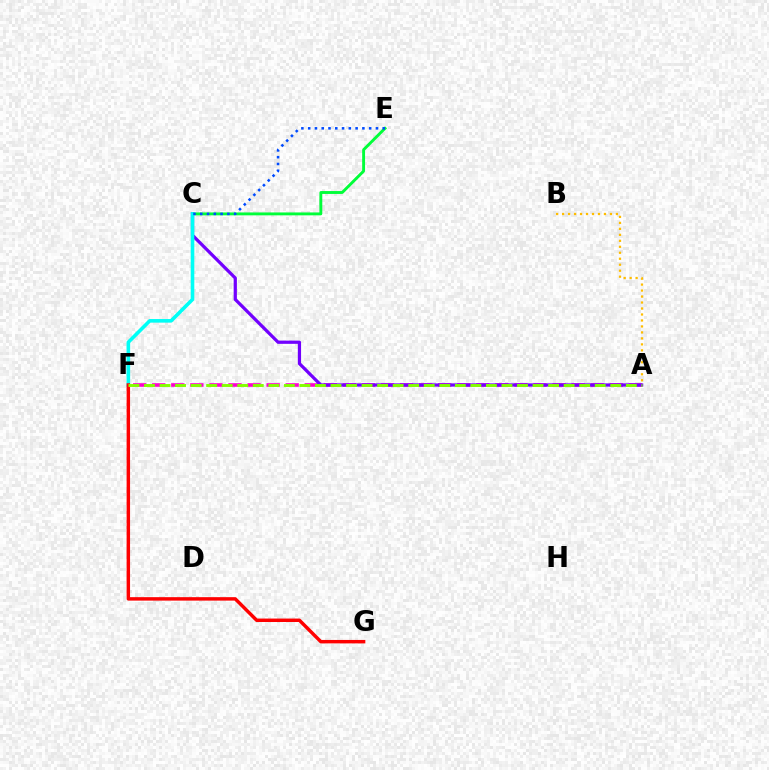{('A', 'F'): [{'color': '#ff00cf', 'line_style': 'dashed', 'thickness': 2.59}, {'color': '#84ff00', 'line_style': 'dashed', 'thickness': 2.11}], ('C', 'E'): [{'color': '#00ff39', 'line_style': 'solid', 'thickness': 2.08}, {'color': '#004bff', 'line_style': 'dotted', 'thickness': 1.84}], ('A', 'C'): [{'color': '#7200ff', 'line_style': 'solid', 'thickness': 2.33}], ('A', 'B'): [{'color': '#ffbd00', 'line_style': 'dotted', 'thickness': 1.62}], ('C', 'F'): [{'color': '#00fff6', 'line_style': 'solid', 'thickness': 2.6}], ('F', 'G'): [{'color': '#ff0000', 'line_style': 'solid', 'thickness': 2.48}]}